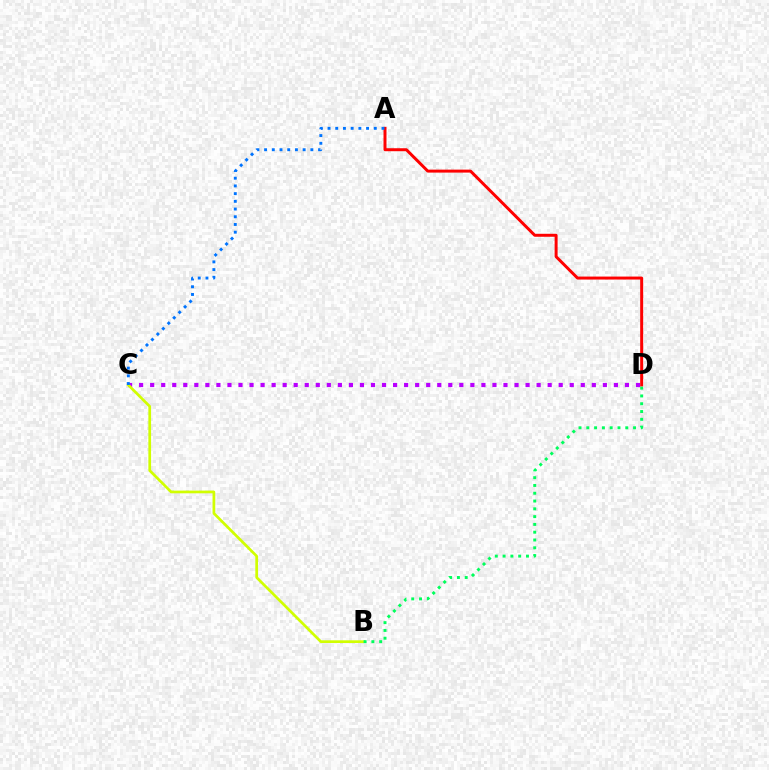{('C', 'D'): [{'color': '#b900ff', 'line_style': 'dotted', 'thickness': 3.0}], ('B', 'C'): [{'color': '#d1ff00', 'line_style': 'solid', 'thickness': 1.95}], ('A', 'D'): [{'color': '#ff0000', 'line_style': 'solid', 'thickness': 2.14}], ('B', 'D'): [{'color': '#00ff5c', 'line_style': 'dotted', 'thickness': 2.12}], ('A', 'C'): [{'color': '#0074ff', 'line_style': 'dotted', 'thickness': 2.09}]}